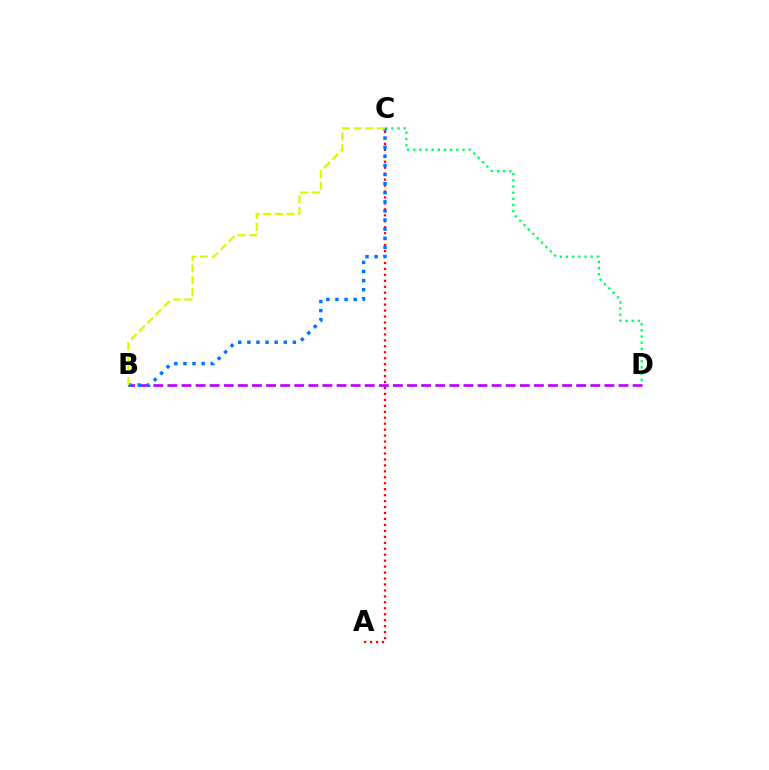{('A', 'C'): [{'color': '#ff0000', 'line_style': 'dotted', 'thickness': 1.62}], ('C', 'D'): [{'color': '#00ff5c', 'line_style': 'dotted', 'thickness': 1.68}], ('B', 'D'): [{'color': '#b900ff', 'line_style': 'dashed', 'thickness': 1.92}], ('B', 'C'): [{'color': '#0074ff', 'line_style': 'dotted', 'thickness': 2.47}, {'color': '#d1ff00', 'line_style': 'dashed', 'thickness': 1.59}]}